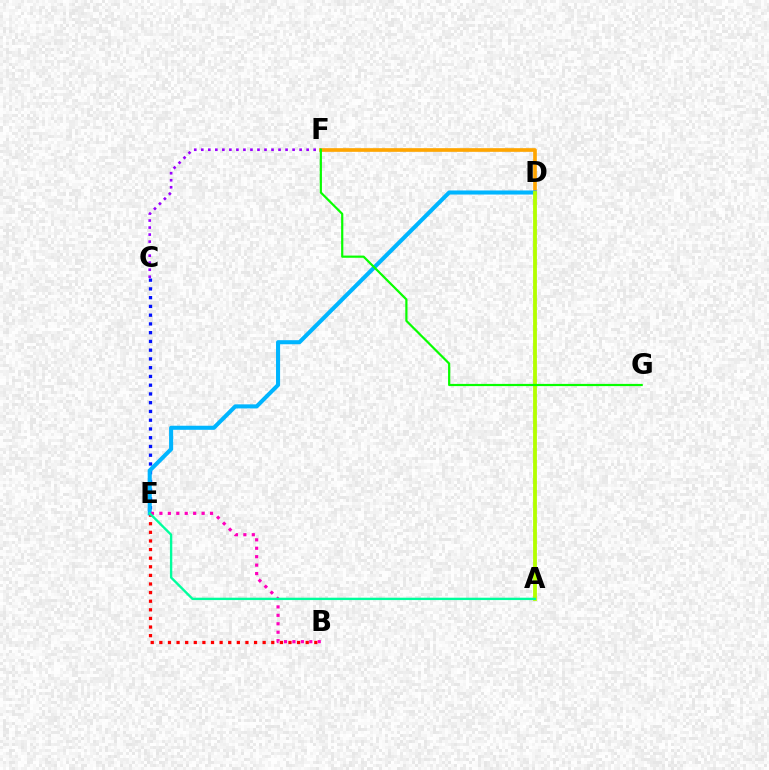{('B', 'E'): [{'color': '#ff0000', 'line_style': 'dotted', 'thickness': 2.34}, {'color': '#ff00bd', 'line_style': 'dotted', 'thickness': 2.29}], ('D', 'F'): [{'color': '#ffa500', 'line_style': 'solid', 'thickness': 2.64}], ('C', 'E'): [{'color': '#0010ff', 'line_style': 'dotted', 'thickness': 2.38}], ('C', 'F'): [{'color': '#9b00ff', 'line_style': 'dotted', 'thickness': 1.91}], ('D', 'E'): [{'color': '#00b5ff', 'line_style': 'solid', 'thickness': 2.93}], ('A', 'D'): [{'color': '#b3ff00', 'line_style': 'solid', 'thickness': 2.75}], ('A', 'E'): [{'color': '#00ff9d', 'line_style': 'solid', 'thickness': 1.7}], ('F', 'G'): [{'color': '#08ff00', 'line_style': 'solid', 'thickness': 1.58}]}